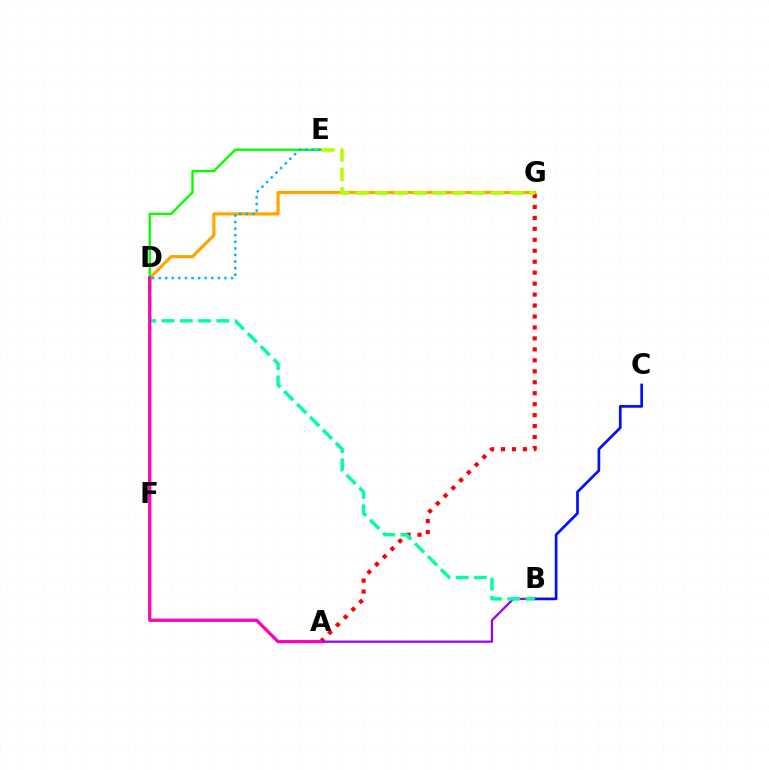{('D', 'G'): [{'color': '#ffa500', 'line_style': 'solid', 'thickness': 2.32}], ('D', 'E'): [{'color': '#08ff00', 'line_style': 'solid', 'thickness': 1.72}, {'color': '#00b5ff', 'line_style': 'dotted', 'thickness': 1.79}], ('B', 'C'): [{'color': '#0010ff', 'line_style': 'solid', 'thickness': 1.95}], ('A', 'G'): [{'color': '#ff0000', 'line_style': 'dotted', 'thickness': 2.98}], ('A', 'B'): [{'color': '#9b00ff', 'line_style': 'solid', 'thickness': 1.63}], ('B', 'D'): [{'color': '#00ff9d', 'line_style': 'dashed', 'thickness': 2.48}], ('A', 'D'): [{'color': '#ff00bd', 'line_style': 'solid', 'thickness': 2.33}], ('E', 'G'): [{'color': '#b3ff00', 'line_style': 'dashed', 'thickness': 2.63}]}